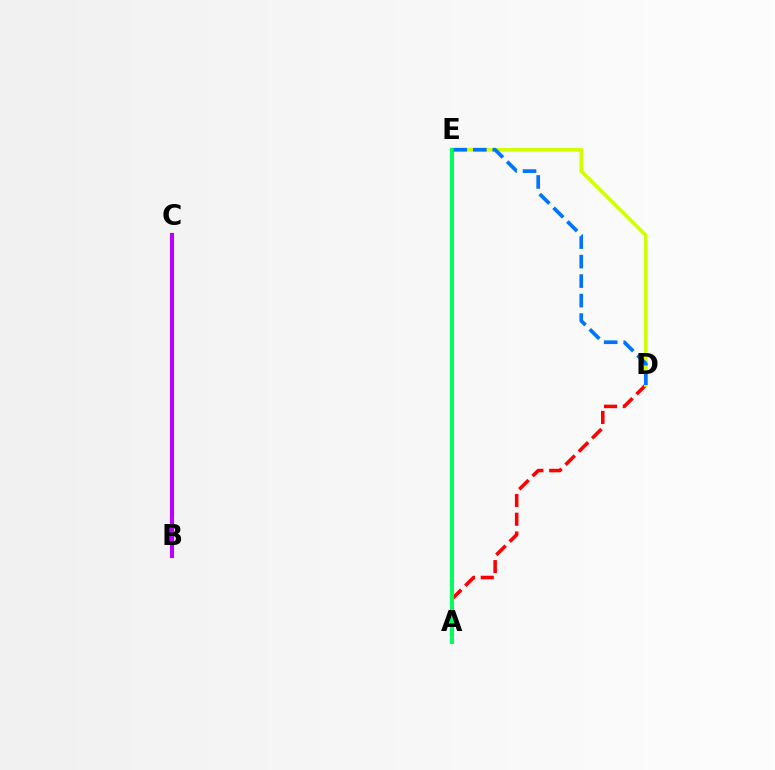{('A', 'D'): [{'color': '#ff0000', 'line_style': 'dashed', 'thickness': 2.55}], ('D', 'E'): [{'color': '#d1ff00', 'line_style': 'solid', 'thickness': 2.59}, {'color': '#0074ff', 'line_style': 'dashed', 'thickness': 2.65}], ('A', 'E'): [{'color': '#00ff5c', 'line_style': 'solid', 'thickness': 2.85}], ('B', 'C'): [{'color': '#b900ff', 'line_style': 'solid', 'thickness': 2.95}]}